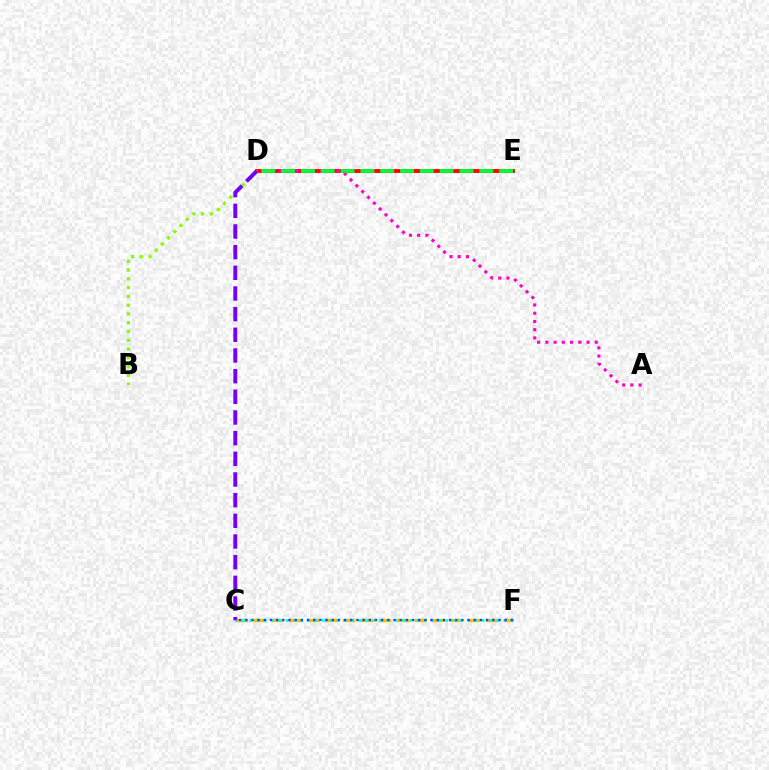{('D', 'E'): [{'color': '#ff0000', 'line_style': 'solid', 'thickness': 2.77}, {'color': '#00ff39', 'line_style': 'dashed', 'thickness': 2.69}], ('C', 'F'): [{'color': '#ffbd00', 'line_style': 'dashed', 'thickness': 2.43}, {'color': '#00fff6', 'line_style': 'dotted', 'thickness': 1.97}, {'color': '#004bff', 'line_style': 'dotted', 'thickness': 1.68}], ('A', 'D'): [{'color': '#ff00cf', 'line_style': 'dotted', 'thickness': 2.24}], ('B', 'D'): [{'color': '#84ff00', 'line_style': 'dotted', 'thickness': 2.38}], ('C', 'D'): [{'color': '#7200ff', 'line_style': 'dashed', 'thickness': 2.81}]}